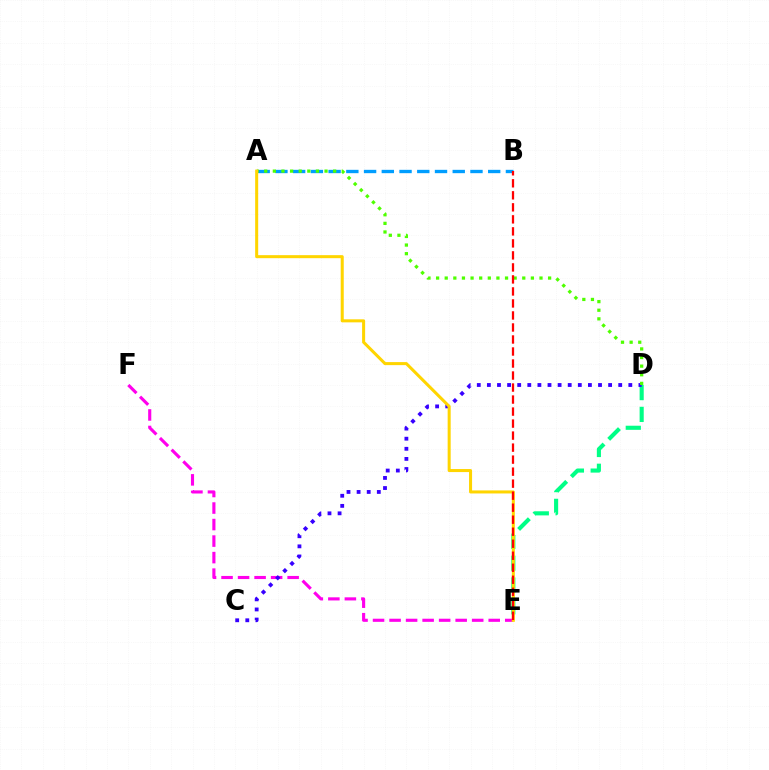{('D', 'E'): [{'color': '#00ff86', 'line_style': 'dashed', 'thickness': 2.96}], ('E', 'F'): [{'color': '#ff00ed', 'line_style': 'dashed', 'thickness': 2.24}], ('A', 'B'): [{'color': '#009eff', 'line_style': 'dashed', 'thickness': 2.41}], ('C', 'D'): [{'color': '#3700ff', 'line_style': 'dotted', 'thickness': 2.74}], ('A', 'D'): [{'color': '#4fff00', 'line_style': 'dotted', 'thickness': 2.34}], ('A', 'E'): [{'color': '#ffd500', 'line_style': 'solid', 'thickness': 2.19}], ('B', 'E'): [{'color': '#ff0000', 'line_style': 'dashed', 'thickness': 1.63}]}